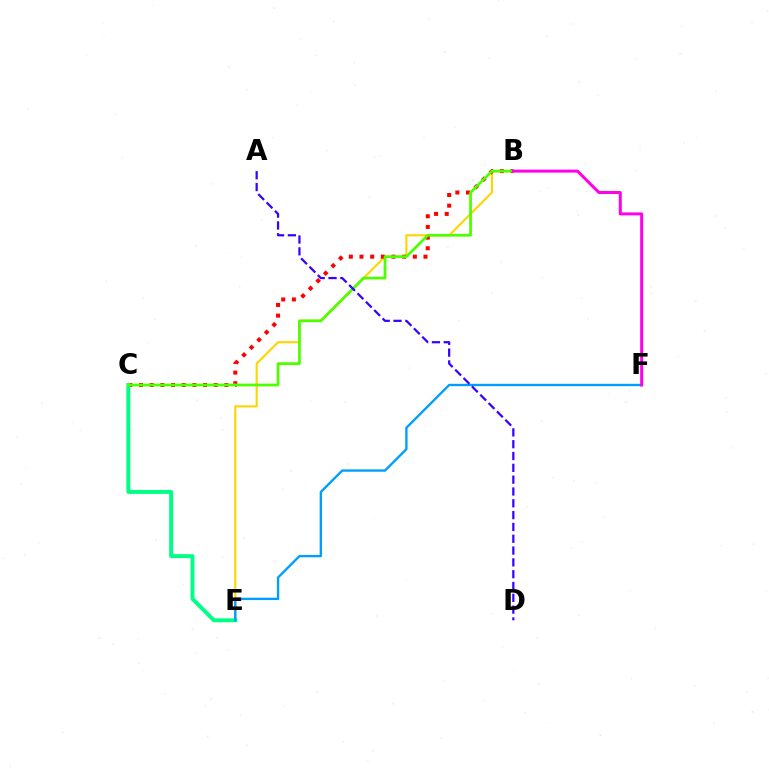{('B', 'E'): [{'color': '#ffd500', 'line_style': 'solid', 'thickness': 1.53}], ('B', 'C'): [{'color': '#ff0000', 'line_style': 'dotted', 'thickness': 2.9}, {'color': '#4fff00', 'line_style': 'solid', 'thickness': 1.98}], ('C', 'E'): [{'color': '#00ff86', 'line_style': 'solid', 'thickness': 2.83}], ('E', 'F'): [{'color': '#009eff', 'line_style': 'solid', 'thickness': 1.7}], ('B', 'F'): [{'color': '#ff00ed', 'line_style': 'solid', 'thickness': 2.15}], ('A', 'D'): [{'color': '#3700ff', 'line_style': 'dashed', 'thickness': 1.61}]}